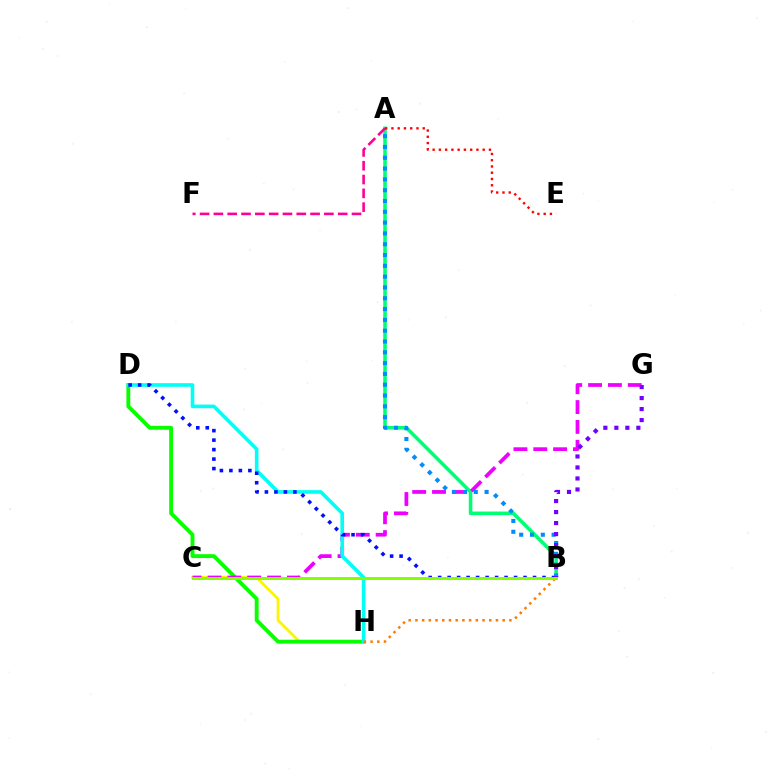{('C', 'H'): [{'color': '#fcf500', 'line_style': 'solid', 'thickness': 2.02}], ('A', 'B'): [{'color': '#00ff74', 'line_style': 'solid', 'thickness': 2.57}, {'color': '#008cff', 'line_style': 'dotted', 'thickness': 2.94}], ('D', 'H'): [{'color': '#08ff00', 'line_style': 'solid', 'thickness': 2.79}, {'color': '#00fff6', 'line_style': 'solid', 'thickness': 2.61}], ('C', 'G'): [{'color': '#ee00ff', 'line_style': 'dashed', 'thickness': 2.69}], ('A', 'F'): [{'color': '#ff0094', 'line_style': 'dashed', 'thickness': 1.88}], ('B', 'D'): [{'color': '#0010ff', 'line_style': 'dotted', 'thickness': 2.58}], ('B', 'H'): [{'color': '#ff7c00', 'line_style': 'dotted', 'thickness': 1.82}], ('B', 'G'): [{'color': '#7200ff', 'line_style': 'dotted', 'thickness': 2.99}], ('B', 'C'): [{'color': '#84ff00', 'line_style': 'solid', 'thickness': 2.11}], ('A', 'E'): [{'color': '#ff0000', 'line_style': 'dotted', 'thickness': 1.7}]}